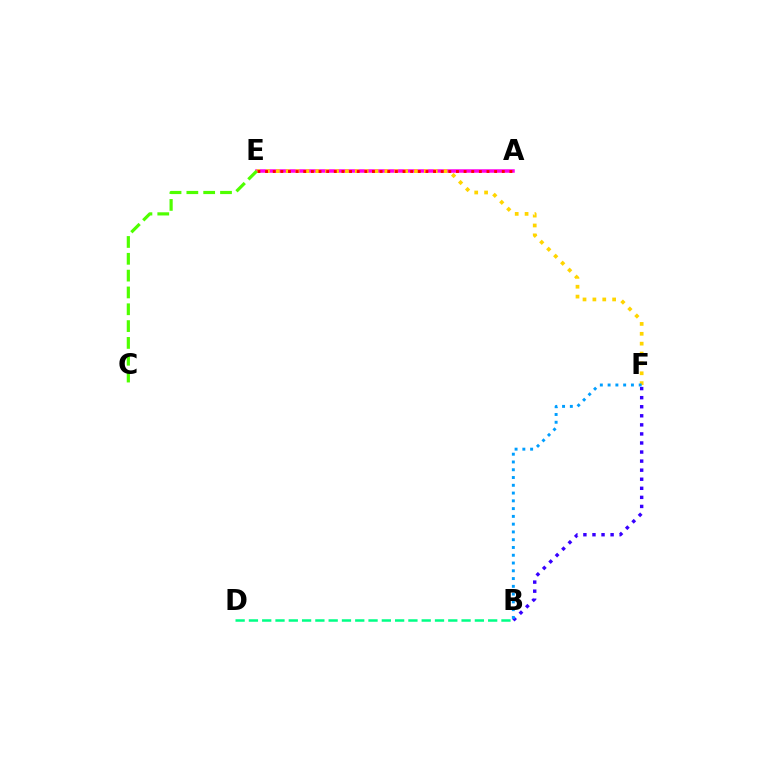{('A', 'E'): [{'color': '#ff00ed', 'line_style': 'solid', 'thickness': 2.52}, {'color': '#ff0000', 'line_style': 'dotted', 'thickness': 2.07}], ('B', 'D'): [{'color': '#00ff86', 'line_style': 'dashed', 'thickness': 1.81}], ('E', 'F'): [{'color': '#ffd500', 'line_style': 'dotted', 'thickness': 2.68}], ('C', 'E'): [{'color': '#4fff00', 'line_style': 'dashed', 'thickness': 2.29}], ('B', 'F'): [{'color': '#3700ff', 'line_style': 'dotted', 'thickness': 2.46}, {'color': '#009eff', 'line_style': 'dotted', 'thickness': 2.11}]}